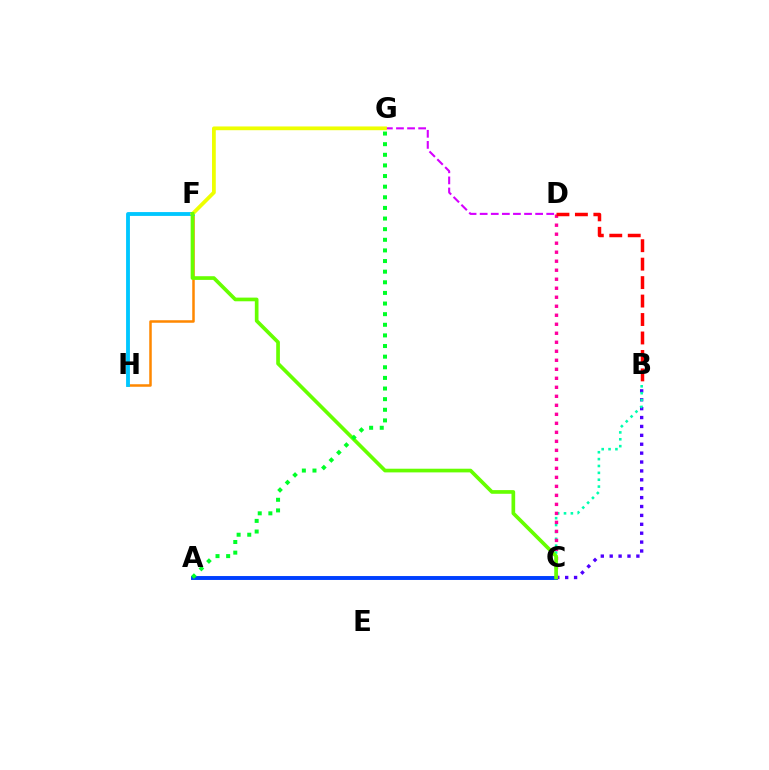{('A', 'C'): [{'color': '#003fff', 'line_style': 'solid', 'thickness': 2.82}], ('F', 'H'): [{'color': '#ff8800', 'line_style': 'solid', 'thickness': 1.81}, {'color': '#00c7ff', 'line_style': 'solid', 'thickness': 2.77}], ('B', 'C'): [{'color': '#4f00ff', 'line_style': 'dotted', 'thickness': 2.42}, {'color': '#00ffaf', 'line_style': 'dotted', 'thickness': 1.87}], ('C', 'D'): [{'color': '#ff00a0', 'line_style': 'dotted', 'thickness': 2.45}], ('B', 'D'): [{'color': '#ff0000', 'line_style': 'dashed', 'thickness': 2.51}], ('D', 'G'): [{'color': '#d600ff', 'line_style': 'dashed', 'thickness': 1.51}], ('F', 'G'): [{'color': '#eeff00', 'line_style': 'solid', 'thickness': 2.71}], ('C', 'F'): [{'color': '#66ff00', 'line_style': 'solid', 'thickness': 2.65}], ('A', 'G'): [{'color': '#00ff27', 'line_style': 'dotted', 'thickness': 2.89}]}